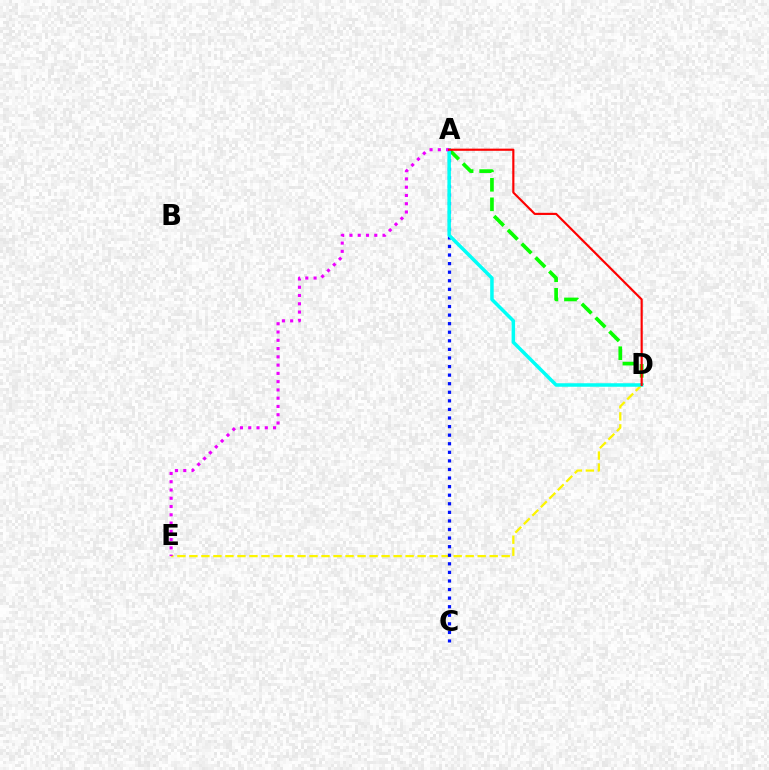{('D', 'E'): [{'color': '#fcf500', 'line_style': 'dashed', 'thickness': 1.63}], ('A', 'D'): [{'color': '#08ff00', 'line_style': 'dashed', 'thickness': 2.65}, {'color': '#00fff6', 'line_style': 'solid', 'thickness': 2.53}, {'color': '#ff0000', 'line_style': 'solid', 'thickness': 1.55}], ('A', 'C'): [{'color': '#0010ff', 'line_style': 'dotted', 'thickness': 2.33}], ('A', 'E'): [{'color': '#ee00ff', 'line_style': 'dotted', 'thickness': 2.25}]}